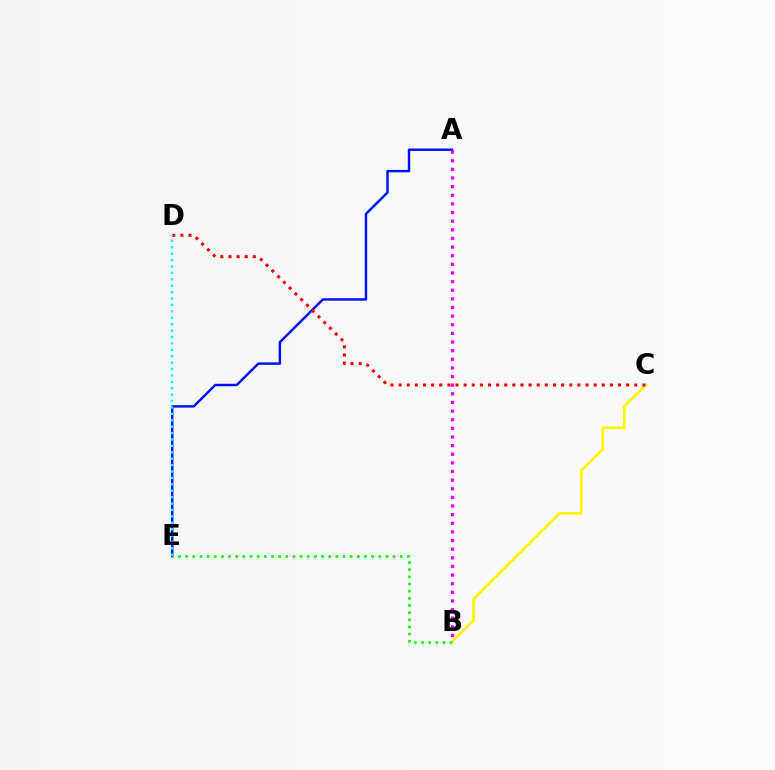{('B', 'C'): [{'color': '#fcf500', 'line_style': 'solid', 'thickness': 1.98}], ('A', 'E'): [{'color': '#0010ff', 'line_style': 'solid', 'thickness': 1.77}], ('B', 'E'): [{'color': '#08ff00', 'line_style': 'dotted', 'thickness': 1.94}], ('C', 'D'): [{'color': '#ff0000', 'line_style': 'dotted', 'thickness': 2.21}], ('D', 'E'): [{'color': '#00fff6', 'line_style': 'dotted', 'thickness': 1.74}], ('A', 'B'): [{'color': '#ee00ff', 'line_style': 'dotted', 'thickness': 2.35}]}